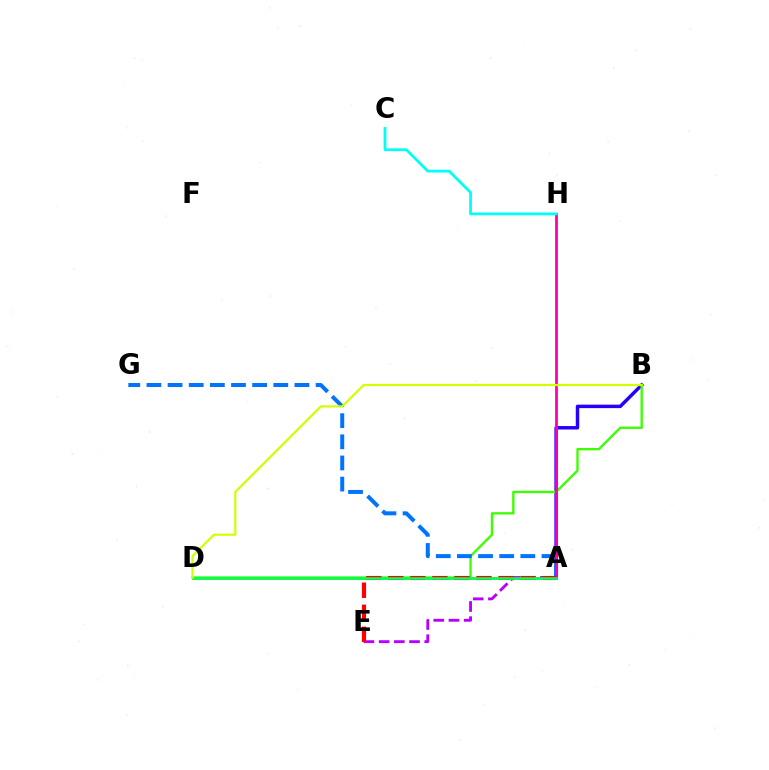{('A', 'D'): [{'color': '#ff9400', 'line_style': 'solid', 'thickness': 2.03}, {'color': '#00ff5c', 'line_style': 'solid', 'thickness': 1.91}], ('A', 'B'): [{'color': '#2500ff', 'line_style': 'solid', 'thickness': 2.49}], ('B', 'D'): [{'color': '#3dff00', 'line_style': 'solid', 'thickness': 1.69}, {'color': '#d1ff00', 'line_style': 'solid', 'thickness': 1.57}], ('A', 'G'): [{'color': '#0074ff', 'line_style': 'dashed', 'thickness': 2.87}], ('A', 'H'): [{'color': '#ff00ac', 'line_style': 'solid', 'thickness': 2.0}], ('A', 'E'): [{'color': '#b900ff', 'line_style': 'dashed', 'thickness': 2.07}, {'color': '#ff0000', 'line_style': 'dashed', 'thickness': 2.99}], ('C', 'H'): [{'color': '#00fff6', 'line_style': 'solid', 'thickness': 1.99}]}